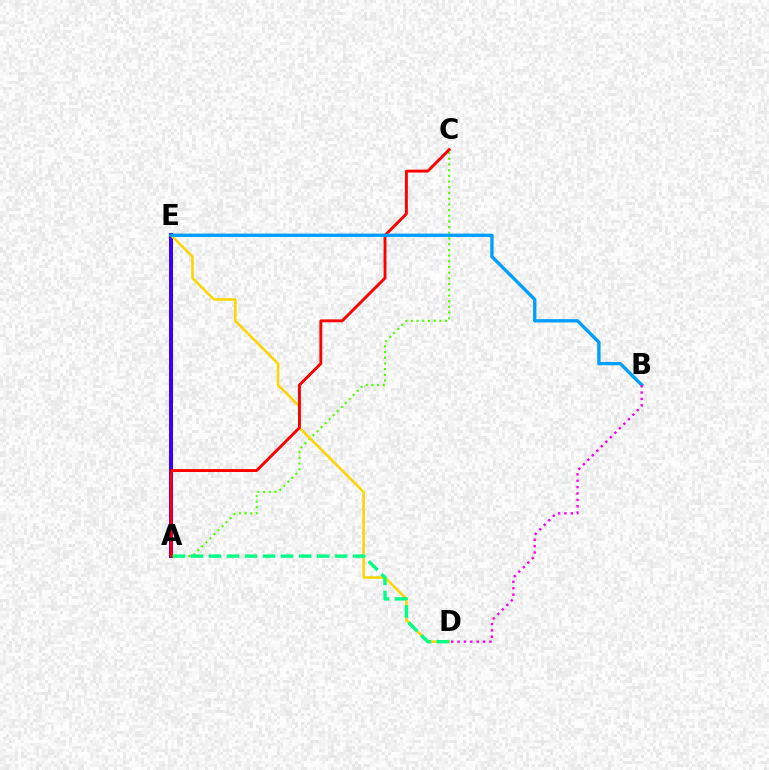{('A', 'E'): [{'color': '#3700ff', 'line_style': 'solid', 'thickness': 2.89}], ('A', 'C'): [{'color': '#4fff00', 'line_style': 'dotted', 'thickness': 1.55}, {'color': '#ff0000', 'line_style': 'solid', 'thickness': 2.09}], ('D', 'E'): [{'color': '#ffd500', 'line_style': 'solid', 'thickness': 1.85}], ('A', 'D'): [{'color': '#00ff86', 'line_style': 'dashed', 'thickness': 2.45}], ('B', 'E'): [{'color': '#009eff', 'line_style': 'solid', 'thickness': 2.41}], ('B', 'D'): [{'color': '#ff00ed', 'line_style': 'dotted', 'thickness': 1.73}]}